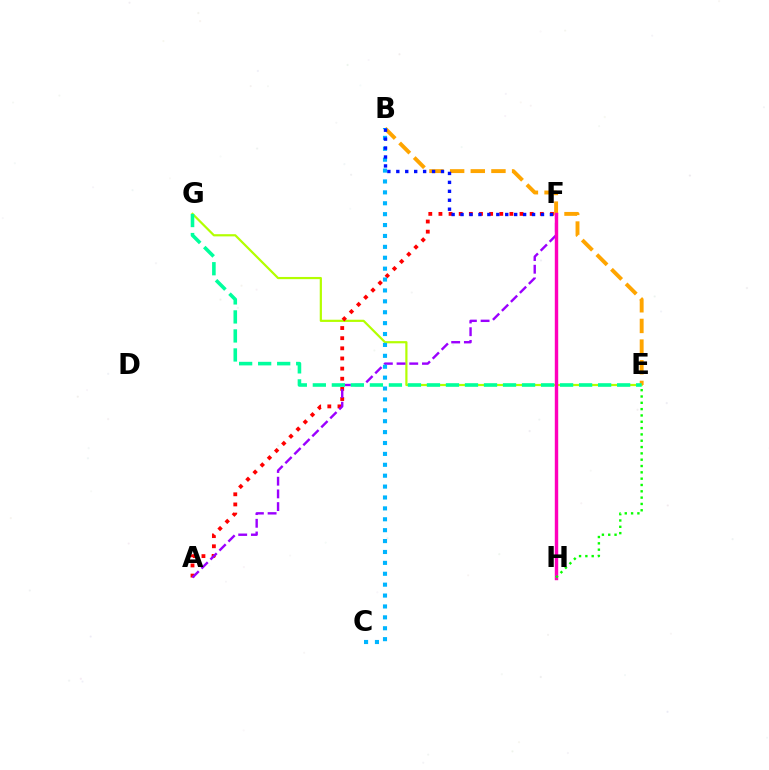{('E', 'G'): [{'color': '#b3ff00', 'line_style': 'solid', 'thickness': 1.58}, {'color': '#00ff9d', 'line_style': 'dashed', 'thickness': 2.58}], ('A', 'F'): [{'color': '#ff0000', 'line_style': 'dotted', 'thickness': 2.76}, {'color': '#9b00ff', 'line_style': 'dashed', 'thickness': 1.72}], ('B', 'E'): [{'color': '#ffa500', 'line_style': 'dashed', 'thickness': 2.81}], ('F', 'H'): [{'color': '#ff00bd', 'line_style': 'solid', 'thickness': 2.46}], ('E', 'H'): [{'color': '#08ff00', 'line_style': 'dotted', 'thickness': 1.72}], ('B', 'C'): [{'color': '#00b5ff', 'line_style': 'dotted', 'thickness': 2.96}], ('B', 'F'): [{'color': '#0010ff', 'line_style': 'dotted', 'thickness': 2.43}]}